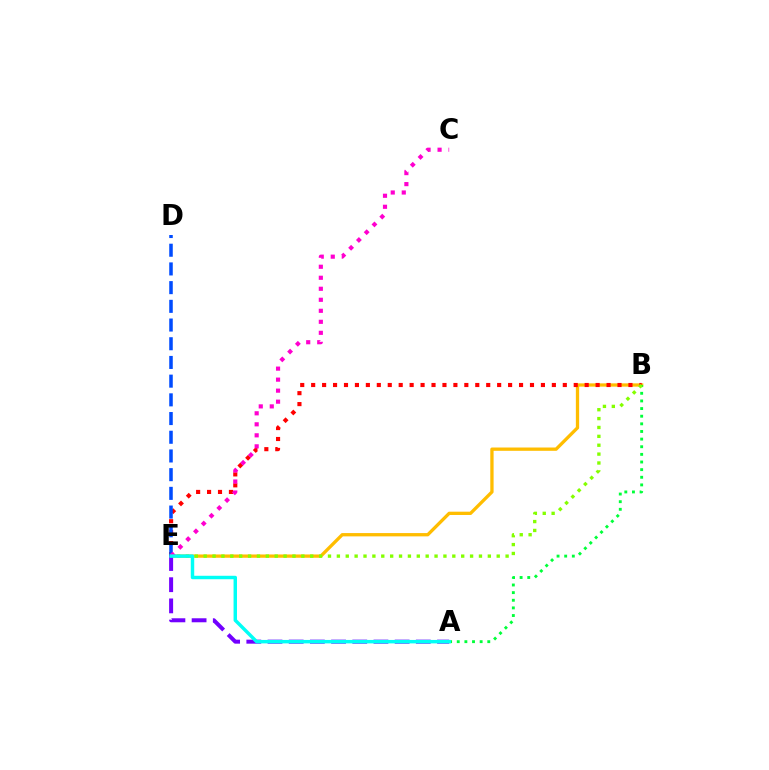{('B', 'E'): [{'color': '#ffbd00', 'line_style': 'solid', 'thickness': 2.37}, {'color': '#ff0000', 'line_style': 'dotted', 'thickness': 2.97}, {'color': '#84ff00', 'line_style': 'dotted', 'thickness': 2.41}], ('A', 'B'): [{'color': '#00ff39', 'line_style': 'dotted', 'thickness': 2.07}], ('D', 'E'): [{'color': '#004bff', 'line_style': 'dashed', 'thickness': 2.54}], ('C', 'E'): [{'color': '#ff00cf', 'line_style': 'dotted', 'thickness': 2.99}], ('A', 'E'): [{'color': '#7200ff', 'line_style': 'dashed', 'thickness': 2.88}, {'color': '#00fff6', 'line_style': 'solid', 'thickness': 2.48}]}